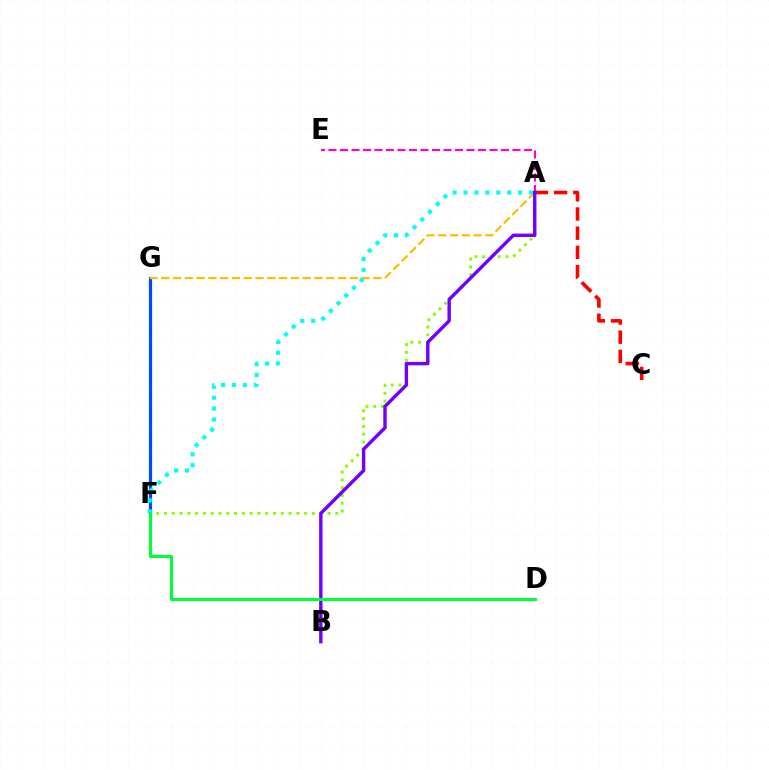{('A', 'F'): [{'color': '#84ff00', 'line_style': 'dotted', 'thickness': 2.12}, {'color': '#00fff6', 'line_style': 'dotted', 'thickness': 2.96}], ('A', 'C'): [{'color': '#ff0000', 'line_style': 'dashed', 'thickness': 2.61}], ('A', 'E'): [{'color': '#ff00cf', 'line_style': 'dashed', 'thickness': 1.56}], ('F', 'G'): [{'color': '#004bff', 'line_style': 'solid', 'thickness': 2.3}], ('A', 'G'): [{'color': '#ffbd00', 'line_style': 'dashed', 'thickness': 1.6}], ('A', 'B'): [{'color': '#7200ff', 'line_style': 'solid', 'thickness': 2.45}], ('D', 'F'): [{'color': '#00ff39', 'line_style': 'solid', 'thickness': 2.22}]}